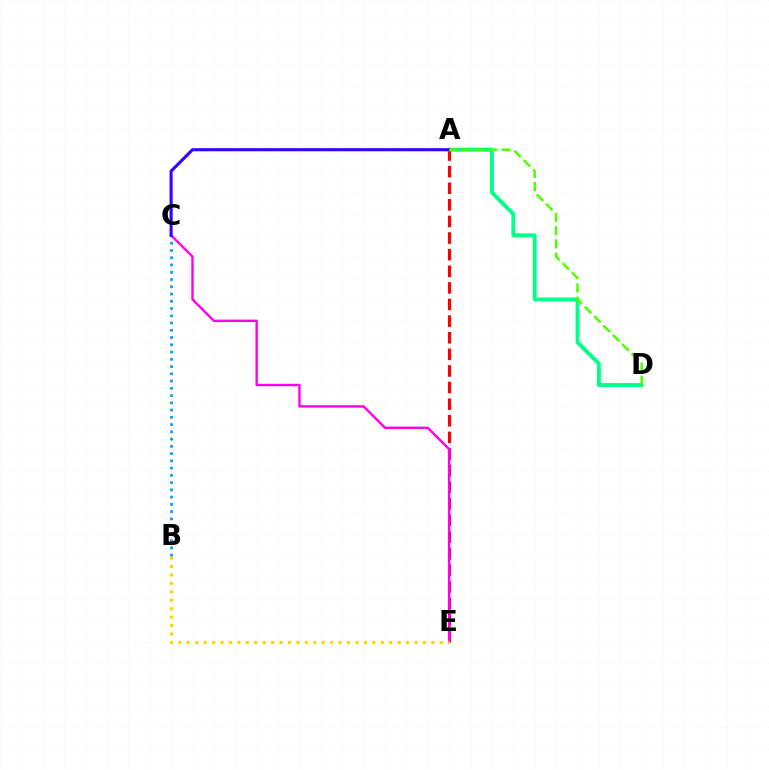{('B', 'C'): [{'color': '#009eff', 'line_style': 'dotted', 'thickness': 1.97}], ('A', 'E'): [{'color': '#ff0000', 'line_style': 'dashed', 'thickness': 2.26}], ('C', 'E'): [{'color': '#ff00ed', 'line_style': 'solid', 'thickness': 1.73}], ('B', 'E'): [{'color': '#ffd500', 'line_style': 'dotted', 'thickness': 2.29}], ('A', 'D'): [{'color': '#00ff86', 'line_style': 'solid', 'thickness': 2.8}, {'color': '#4fff00', 'line_style': 'dashed', 'thickness': 1.8}], ('A', 'C'): [{'color': '#3700ff', 'line_style': 'solid', 'thickness': 2.23}]}